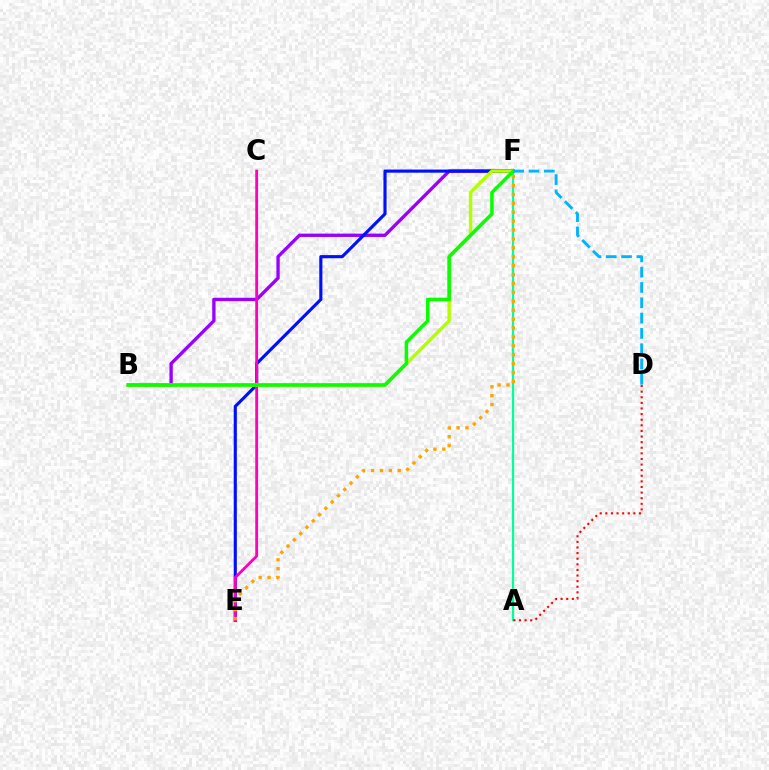{('B', 'F'): [{'color': '#9b00ff', 'line_style': 'solid', 'thickness': 2.4}, {'color': '#b3ff00', 'line_style': 'solid', 'thickness': 2.46}, {'color': '#08ff00', 'line_style': 'solid', 'thickness': 2.54}], ('E', 'F'): [{'color': '#0010ff', 'line_style': 'solid', 'thickness': 2.26}, {'color': '#ffa500', 'line_style': 'dotted', 'thickness': 2.42}], ('C', 'E'): [{'color': '#ff00bd', 'line_style': 'solid', 'thickness': 2.03}], ('A', 'F'): [{'color': '#00ff9d', 'line_style': 'solid', 'thickness': 1.63}], ('A', 'D'): [{'color': '#ff0000', 'line_style': 'dotted', 'thickness': 1.52}], ('D', 'F'): [{'color': '#00b5ff', 'line_style': 'dashed', 'thickness': 2.08}]}